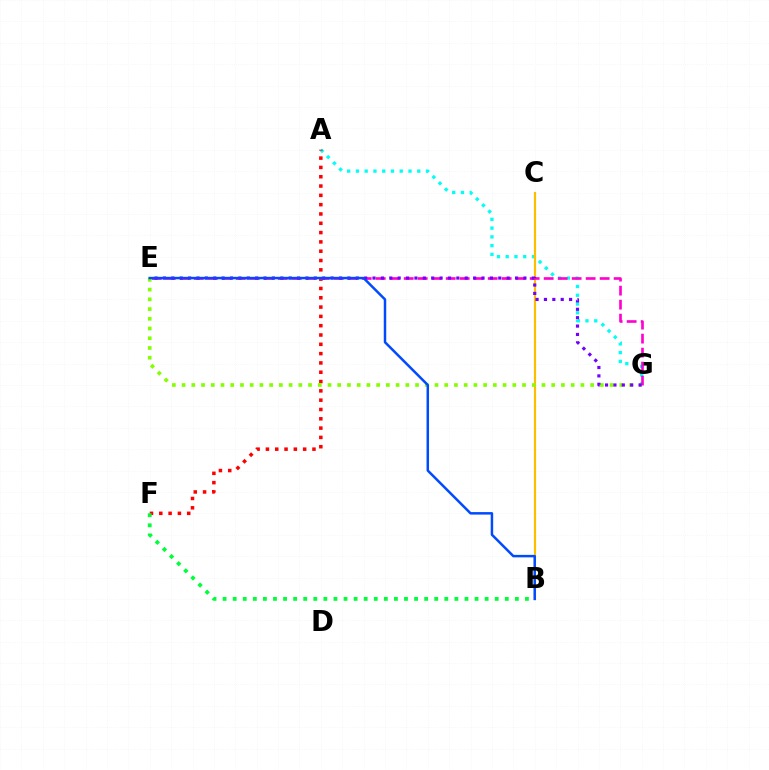{('A', 'G'): [{'color': '#00fff6', 'line_style': 'dotted', 'thickness': 2.38}], ('A', 'F'): [{'color': '#ff0000', 'line_style': 'dotted', 'thickness': 2.53}], ('B', 'C'): [{'color': '#ffbd00', 'line_style': 'solid', 'thickness': 1.57}], ('E', 'G'): [{'color': '#84ff00', 'line_style': 'dotted', 'thickness': 2.64}, {'color': '#ff00cf', 'line_style': 'dashed', 'thickness': 1.9}, {'color': '#7200ff', 'line_style': 'dotted', 'thickness': 2.28}], ('B', 'F'): [{'color': '#00ff39', 'line_style': 'dotted', 'thickness': 2.74}], ('B', 'E'): [{'color': '#004bff', 'line_style': 'solid', 'thickness': 1.79}]}